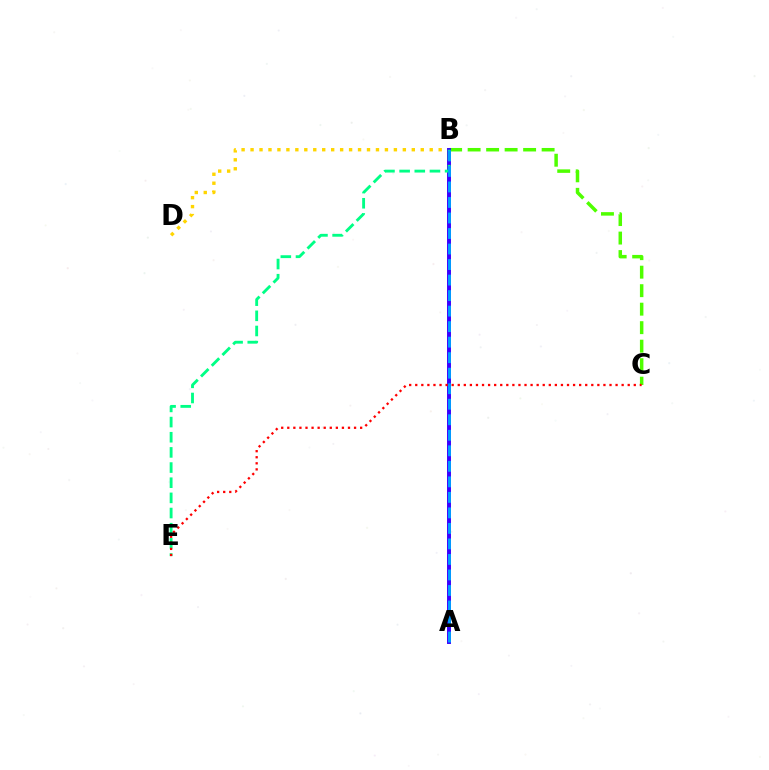{('B', 'C'): [{'color': '#4fff00', 'line_style': 'dashed', 'thickness': 2.51}], ('A', 'B'): [{'color': '#ff00ed', 'line_style': 'solid', 'thickness': 1.72}, {'color': '#3700ff', 'line_style': 'solid', 'thickness': 2.82}, {'color': '#009eff', 'line_style': 'dashed', 'thickness': 2.11}], ('B', 'D'): [{'color': '#ffd500', 'line_style': 'dotted', 'thickness': 2.43}], ('B', 'E'): [{'color': '#00ff86', 'line_style': 'dashed', 'thickness': 2.06}], ('C', 'E'): [{'color': '#ff0000', 'line_style': 'dotted', 'thickness': 1.65}]}